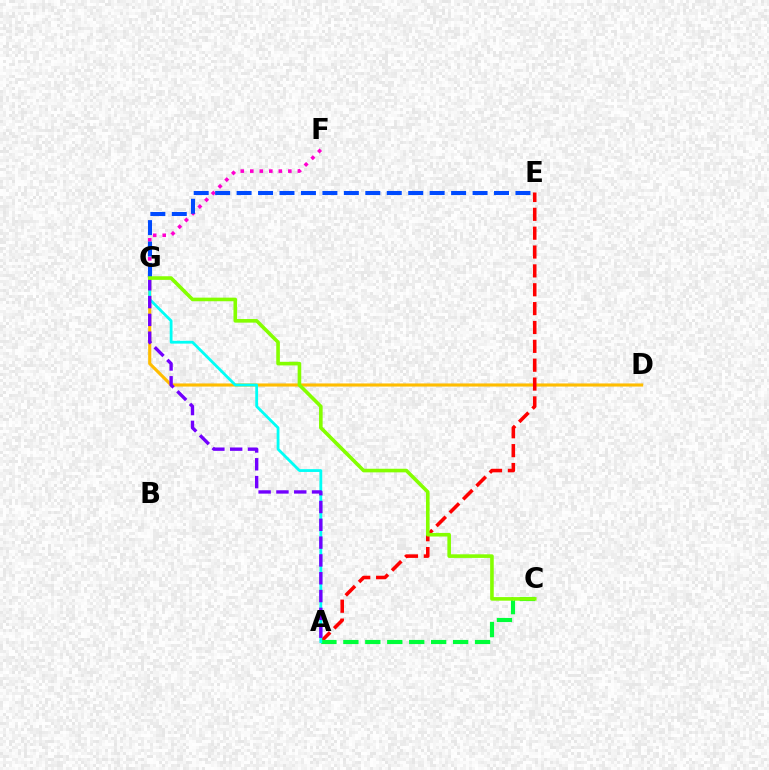{('D', 'G'): [{'color': '#ffbd00', 'line_style': 'solid', 'thickness': 2.24}], ('A', 'E'): [{'color': '#ff0000', 'line_style': 'dashed', 'thickness': 2.56}], ('A', 'C'): [{'color': '#00ff39', 'line_style': 'dashed', 'thickness': 2.98}], ('A', 'G'): [{'color': '#00fff6', 'line_style': 'solid', 'thickness': 2.01}, {'color': '#7200ff', 'line_style': 'dashed', 'thickness': 2.42}], ('F', 'G'): [{'color': '#ff00cf', 'line_style': 'dotted', 'thickness': 2.58}], ('E', 'G'): [{'color': '#004bff', 'line_style': 'dashed', 'thickness': 2.91}], ('C', 'G'): [{'color': '#84ff00', 'line_style': 'solid', 'thickness': 2.59}]}